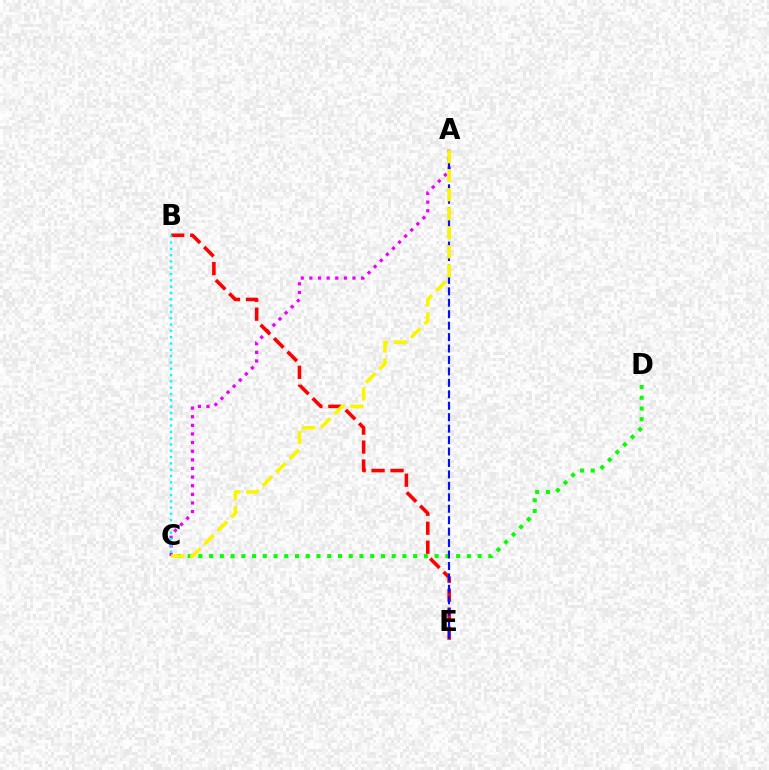{('A', 'C'): [{'color': '#ee00ff', 'line_style': 'dotted', 'thickness': 2.34}, {'color': '#fcf500', 'line_style': 'dashed', 'thickness': 2.58}], ('B', 'E'): [{'color': '#ff0000', 'line_style': 'dashed', 'thickness': 2.58}], ('C', 'D'): [{'color': '#08ff00', 'line_style': 'dotted', 'thickness': 2.92}], ('A', 'E'): [{'color': '#0010ff', 'line_style': 'dashed', 'thickness': 1.55}], ('B', 'C'): [{'color': '#00fff6', 'line_style': 'dotted', 'thickness': 1.71}]}